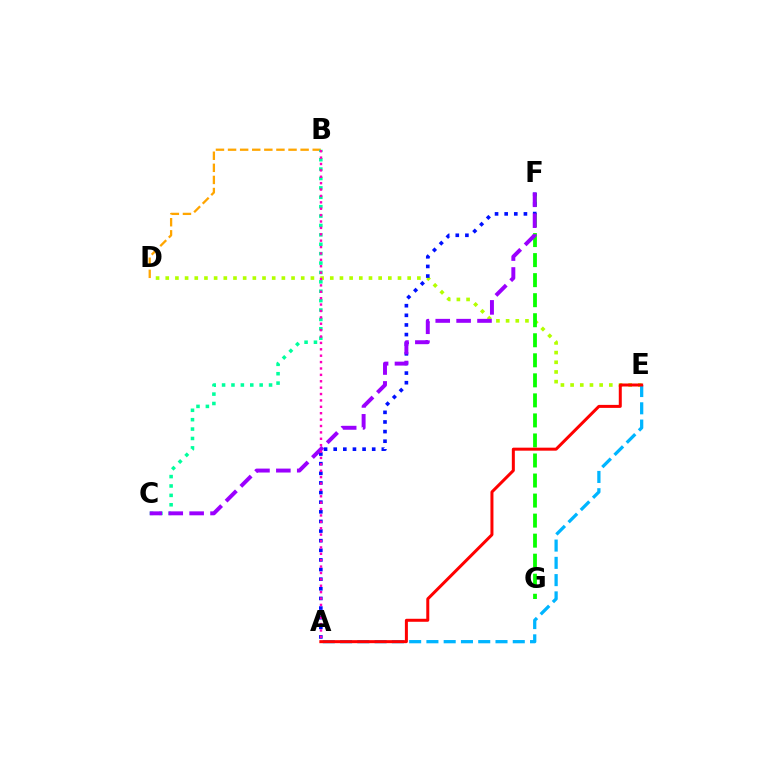{('D', 'E'): [{'color': '#b3ff00', 'line_style': 'dotted', 'thickness': 2.63}], ('B', 'D'): [{'color': '#ffa500', 'line_style': 'dashed', 'thickness': 1.64}], ('A', 'E'): [{'color': '#00b5ff', 'line_style': 'dashed', 'thickness': 2.35}, {'color': '#ff0000', 'line_style': 'solid', 'thickness': 2.16}], ('F', 'G'): [{'color': '#08ff00', 'line_style': 'dashed', 'thickness': 2.72}], ('A', 'F'): [{'color': '#0010ff', 'line_style': 'dotted', 'thickness': 2.62}], ('B', 'C'): [{'color': '#00ff9d', 'line_style': 'dotted', 'thickness': 2.55}], ('C', 'F'): [{'color': '#9b00ff', 'line_style': 'dashed', 'thickness': 2.84}], ('A', 'B'): [{'color': '#ff00bd', 'line_style': 'dotted', 'thickness': 1.74}]}